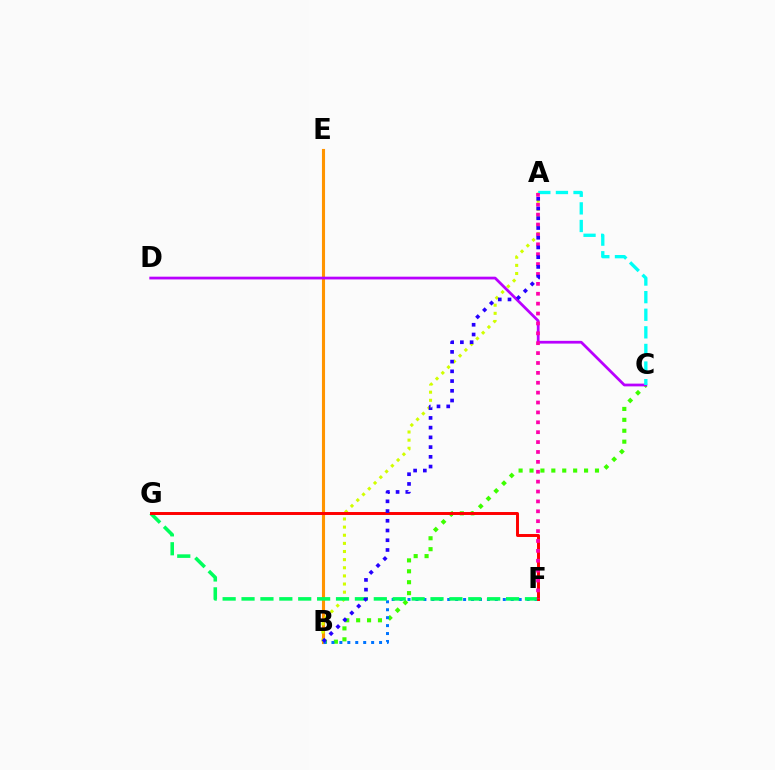{('B', 'C'): [{'color': '#3dff00', 'line_style': 'dotted', 'thickness': 2.96}], ('B', 'E'): [{'color': '#ff9400', 'line_style': 'solid', 'thickness': 2.23}], ('A', 'B'): [{'color': '#d1ff00', 'line_style': 'dotted', 'thickness': 2.21}, {'color': '#2500ff', 'line_style': 'dotted', 'thickness': 2.64}], ('C', 'D'): [{'color': '#b900ff', 'line_style': 'solid', 'thickness': 1.98}], ('B', 'F'): [{'color': '#0074ff', 'line_style': 'dotted', 'thickness': 2.16}], ('F', 'G'): [{'color': '#00ff5c', 'line_style': 'dashed', 'thickness': 2.57}, {'color': '#ff0000', 'line_style': 'solid', 'thickness': 2.12}], ('A', 'C'): [{'color': '#00fff6', 'line_style': 'dashed', 'thickness': 2.39}], ('A', 'F'): [{'color': '#ff00ac', 'line_style': 'dotted', 'thickness': 2.69}]}